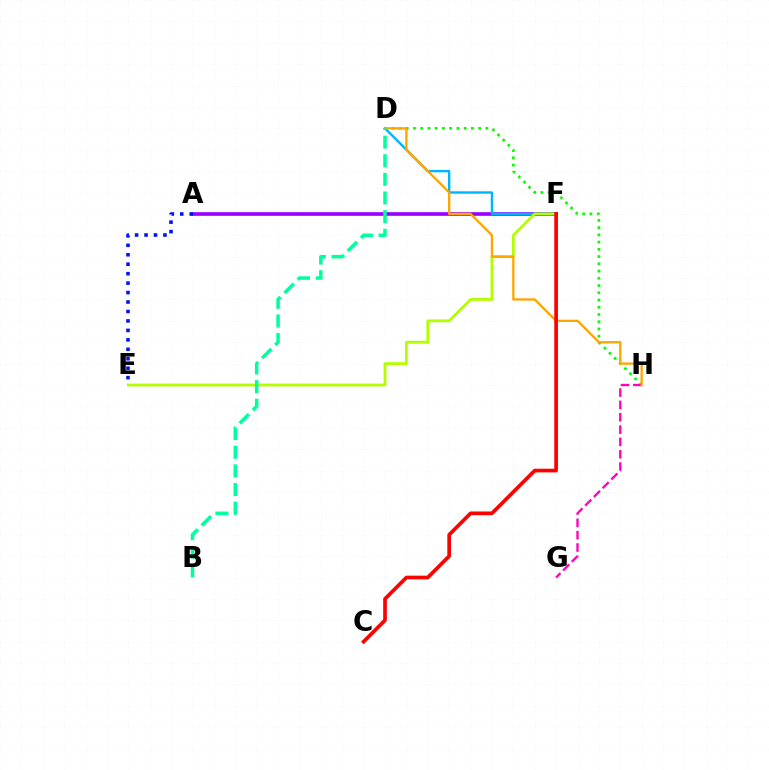{('A', 'F'): [{'color': '#9b00ff', 'line_style': 'solid', 'thickness': 2.63}], ('D', 'H'): [{'color': '#08ff00', 'line_style': 'dotted', 'thickness': 1.97}, {'color': '#ffa500', 'line_style': 'solid', 'thickness': 1.67}], ('G', 'H'): [{'color': '#ff00bd', 'line_style': 'dashed', 'thickness': 1.68}], ('D', 'F'): [{'color': '#00b5ff', 'line_style': 'solid', 'thickness': 1.72}], ('E', 'F'): [{'color': '#b3ff00', 'line_style': 'solid', 'thickness': 2.03}], ('B', 'D'): [{'color': '#00ff9d', 'line_style': 'dashed', 'thickness': 2.53}], ('A', 'E'): [{'color': '#0010ff', 'line_style': 'dotted', 'thickness': 2.57}], ('C', 'F'): [{'color': '#ff0000', 'line_style': 'solid', 'thickness': 2.64}]}